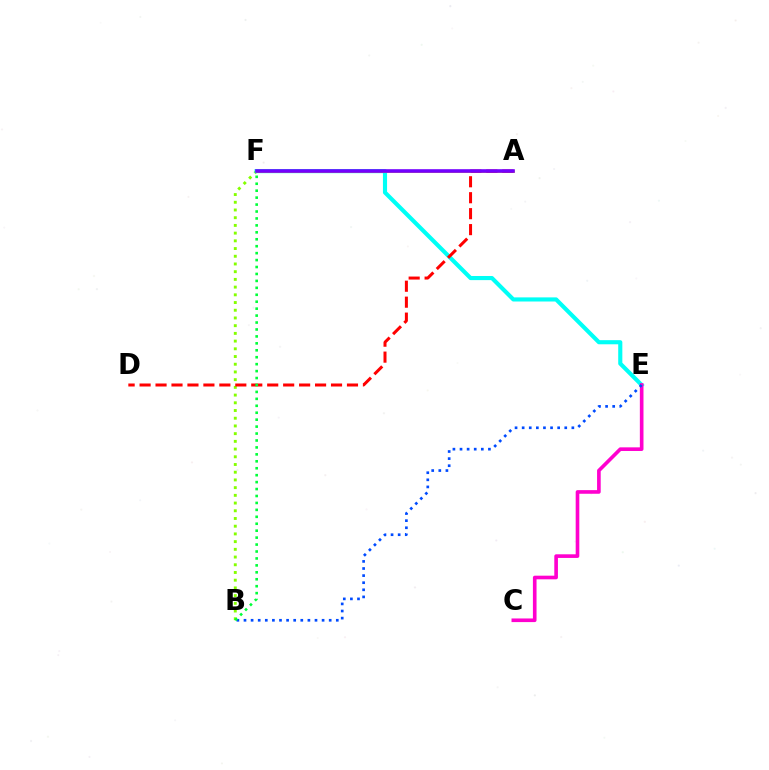{('B', 'F'): [{'color': '#84ff00', 'line_style': 'dotted', 'thickness': 2.1}, {'color': '#00ff39', 'line_style': 'dotted', 'thickness': 1.89}], ('E', 'F'): [{'color': '#00fff6', 'line_style': 'solid', 'thickness': 2.97}], ('C', 'E'): [{'color': '#ff00cf', 'line_style': 'solid', 'thickness': 2.62}], ('A', 'F'): [{'color': '#ffbd00', 'line_style': 'solid', 'thickness': 1.89}, {'color': '#7200ff', 'line_style': 'solid', 'thickness': 2.6}], ('A', 'D'): [{'color': '#ff0000', 'line_style': 'dashed', 'thickness': 2.17}], ('B', 'E'): [{'color': '#004bff', 'line_style': 'dotted', 'thickness': 1.93}]}